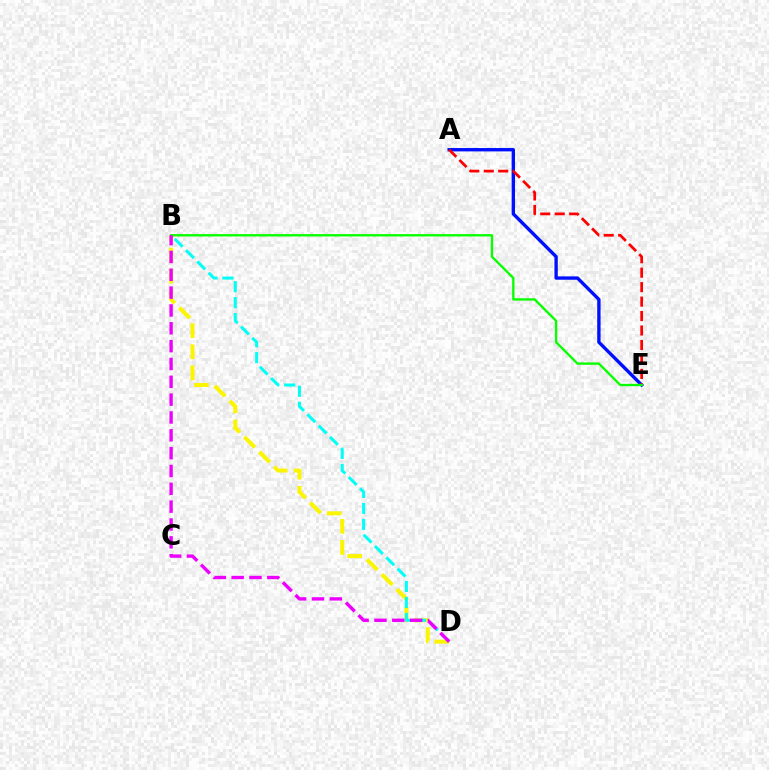{('B', 'D'): [{'color': '#fcf500', 'line_style': 'dashed', 'thickness': 2.87}, {'color': '#00fff6', 'line_style': 'dashed', 'thickness': 2.17}, {'color': '#ee00ff', 'line_style': 'dashed', 'thickness': 2.42}], ('A', 'E'): [{'color': '#0010ff', 'line_style': 'solid', 'thickness': 2.42}, {'color': '#ff0000', 'line_style': 'dashed', 'thickness': 1.96}], ('B', 'E'): [{'color': '#08ff00', 'line_style': 'solid', 'thickness': 1.69}]}